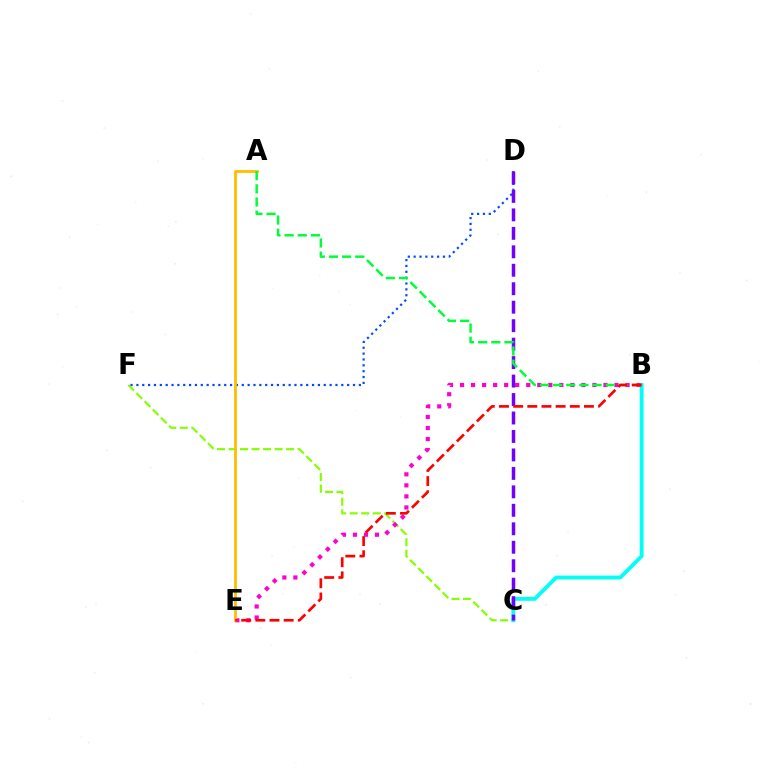{('C', 'F'): [{'color': '#84ff00', 'line_style': 'dashed', 'thickness': 1.57}], ('B', 'C'): [{'color': '#00fff6', 'line_style': 'solid', 'thickness': 2.76}], ('D', 'F'): [{'color': '#004bff', 'line_style': 'dotted', 'thickness': 1.59}], ('B', 'E'): [{'color': '#ff00cf', 'line_style': 'dotted', 'thickness': 3.0}, {'color': '#ff0000', 'line_style': 'dashed', 'thickness': 1.92}], ('A', 'E'): [{'color': '#ffbd00', 'line_style': 'solid', 'thickness': 2.0}], ('C', 'D'): [{'color': '#7200ff', 'line_style': 'dashed', 'thickness': 2.51}], ('A', 'B'): [{'color': '#00ff39', 'line_style': 'dashed', 'thickness': 1.79}]}